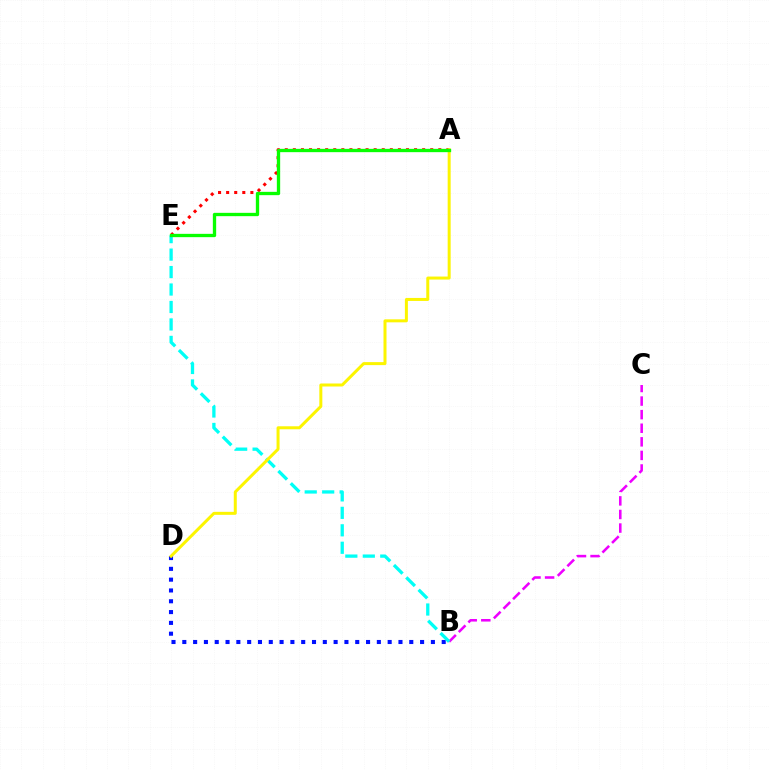{('B', 'C'): [{'color': '#ee00ff', 'line_style': 'dashed', 'thickness': 1.85}], ('A', 'E'): [{'color': '#ff0000', 'line_style': 'dotted', 'thickness': 2.2}, {'color': '#08ff00', 'line_style': 'solid', 'thickness': 2.39}], ('B', 'D'): [{'color': '#0010ff', 'line_style': 'dotted', 'thickness': 2.94}], ('B', 'E'): [{'color': '#00fff6', 'line_style': 'dashed', 'thickness': 2.37}], ('A', 'D'): [{'color': '#fcf500', 'line_style': 'solid', 'thickness': 2.16}]}